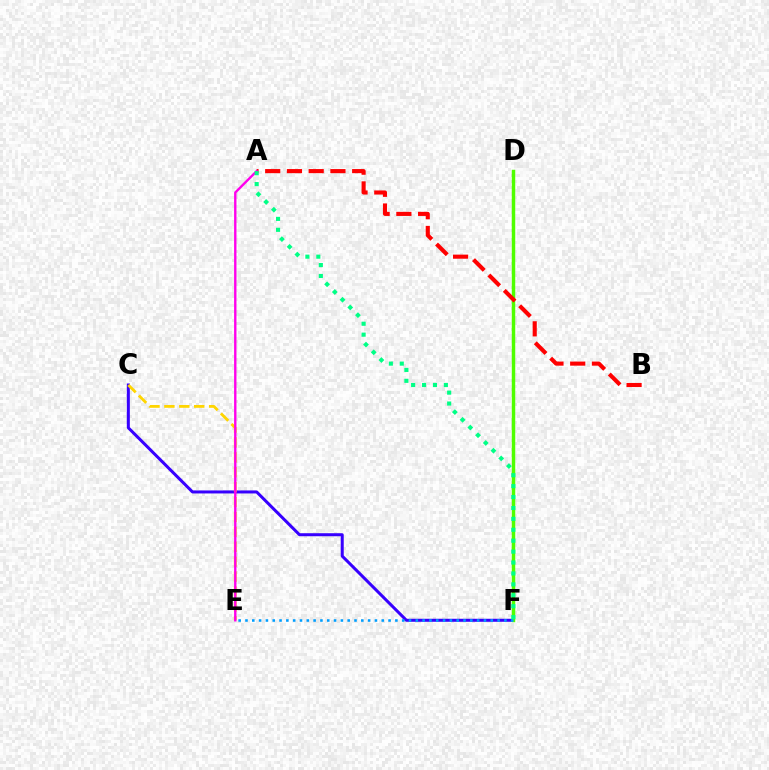{('C', 'F'): [{'color': '#3700ff', 'line_style': 'solid', 'thickness': 2.17}], ('D', 'F'): [{'color': '#4fff00', 'line_style': 'solid', 'thickness': 2.49}], ('A', 'B'): [{'color': '#ff0000', 'line_style': 'dashed', 'thickness': 2.95}], ('E', 'F'): [{'color': '#009eff', 'line_style': 'dotted', 'thickness': 1.85}], ('C', 'E'): [{'color': '#ffd500', 'line_style': 'dashed', 'thickness': 2.03}], ('A', 'E'): [{'color': '#ff00ed', 'line_style': 'solid', 'thickness': 1.71}], ('A', 'F'): [{'color': '#00ff86', 'line_style': 'dotted', 'thickness': 2.97}]}